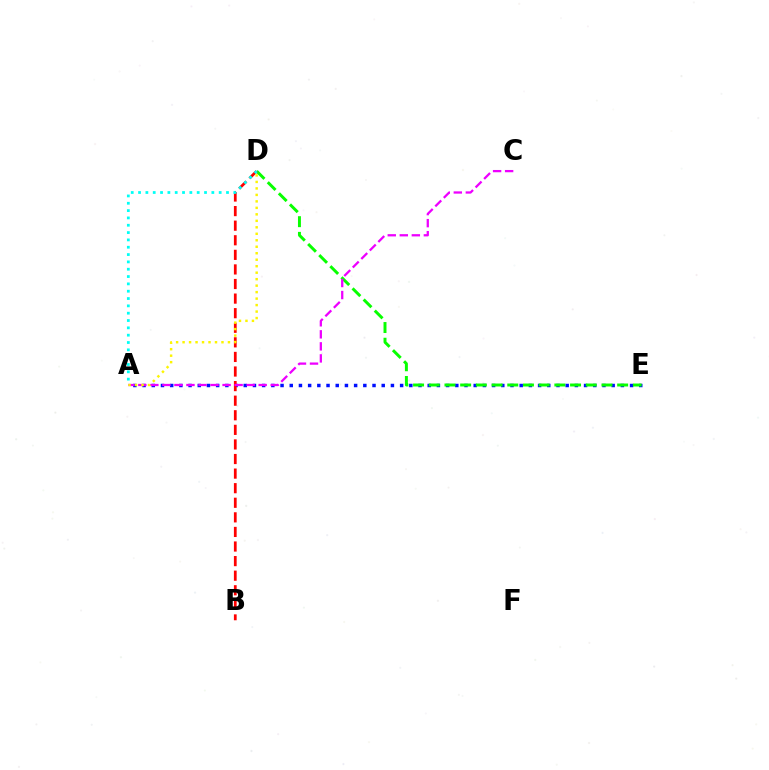{('A', 'E'): [{'color': '#0010ff', 'line_style': 'dotted', 'thickness': 2.5}], ('D', 'E'): [{'color': '#08ff00', 'line_style': 'dashed', 'thickness': 2.13}], ('B', 'D'): [{'color': '#ff0000', 'line_style': 'dashed', 'thickness': 1.98}], ('A', 'C'): [{'color': '#ee00ff', 'line_style': 'dashed', 'thickness': 1.64}], ('A', 'D'): [{'color': '#fcf500', 'line_style': 'dotted', 'thickness': 1.76}, {'color': '#00fff6', 'line_style': 'dotted', 'thickness': 1.99}]}